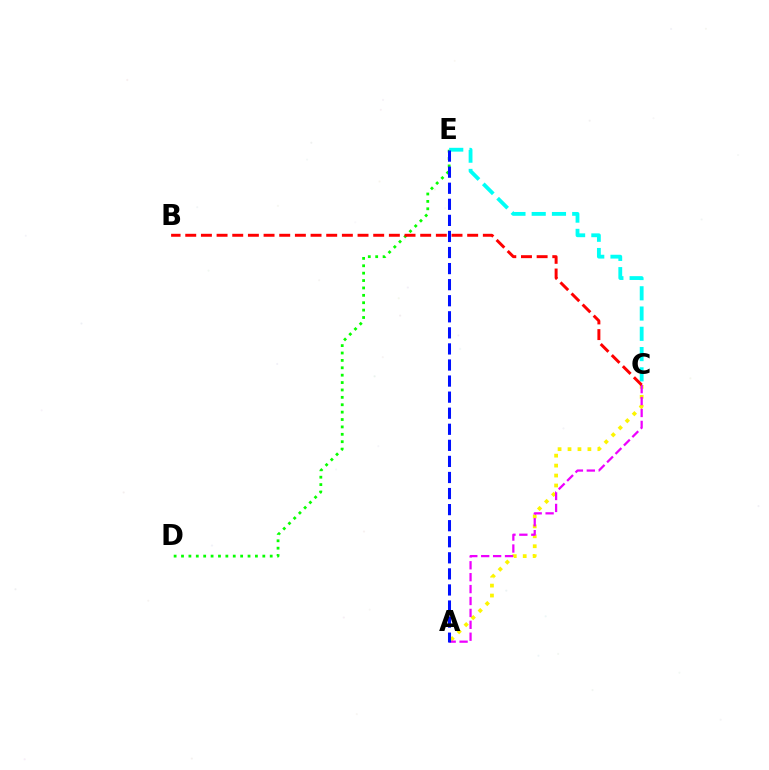{('A', 'C'): [{'color': '#fcf500', 'line_style': 'dotted', 'thickness': 2.7}, {'color': '#ee00ff', 'line_style': 'dashed', 'thickness': 1.62}], ('D', 'E'): [{'color': '#08ff00', 'line_style': 'dotted', 'thickness': 2.01}], ('C', 'E'): [{'color': '#00fff6', 'line_style': 'dashed', 'thickness': 2.75}], ('B', 'C'): [{'color': '#ff0000', 'line_style': 'dashed', 'thickness': 2.13}], ('A', 'E'): [{'color': '#0010ff', 'line_style': 'dashed', 'thickness': 2.18}]}